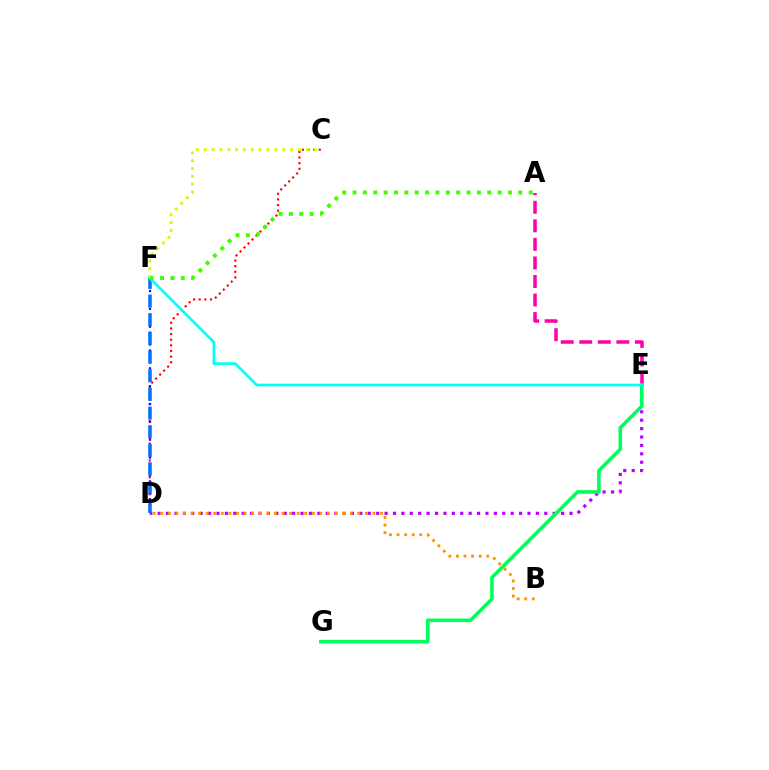{('A', 'E'): [{'color': '#ff00ac', 'line_style': 'dashed', 'thickness': 2.52}], ('C', 'D'): [{'color': '#ff0000', 'line_style': 'dotted', 'thickness': 1.53}], ('D', 'E'): [{'color': '#b900ff', 'line_style': 'dotted', 'thickness': 2.28}], ('D', 'F'): [{'color': '#2500ff', 'line_style': 'dotted', 'thickness': 1.62}, {'color': '#0074ff', 'line_style': 'dashed', 'thickness': 2.54}], ('E', 'G'): [{'color': '#00ff5c', 'line_style': 'solid', 'thickness': 2.56}], ('E', 'F'): [{'color': '#00fff6', 'line_style': 'solid', 'thickness': 1.92}], ('C', 'F'): [{'color': '#d1ff00', 'line_style': 'dotted', 'thickness': 2.14}], ('B', 'D'): [{'color': '#ff9400', 'line_style': 'dotted', 'thickness': 2.06}], ('A', 'F'): [{'color': '#3dff00', 'line_style': 'dotted', 'thickness': 2.82}]}